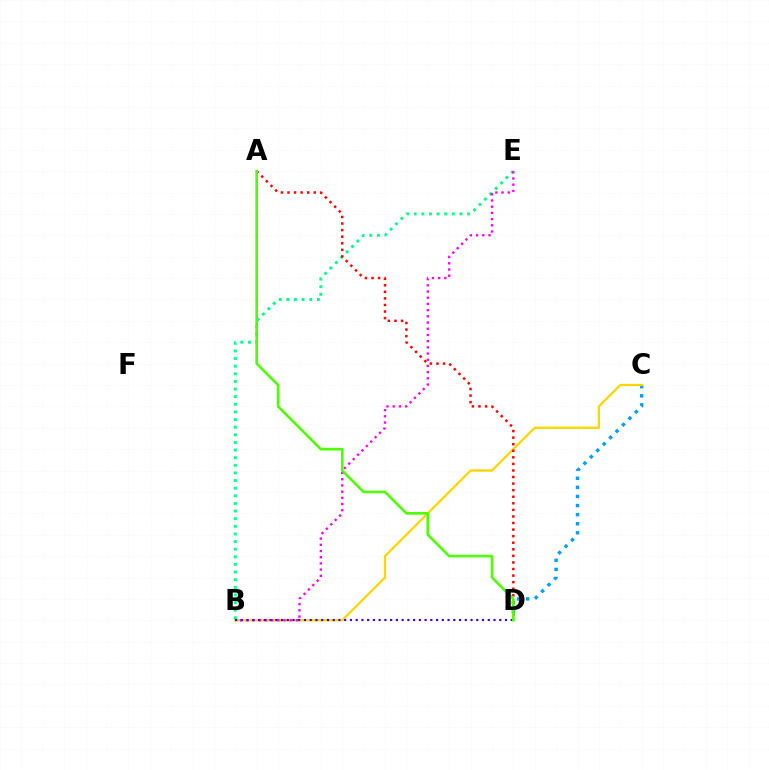{('C', 'D'): [{'color': '#009eff', 'line_style': 'dotted', 'thickness': 2.47}], ('B', 'E'): [{'color': '#00ff86', 'line_style': 'dotted', 'thickness': 2.07}, {'color': '#ff00ed', 'line_style': 'dotted', 'thickness': 1.69}], ('B', 'C'): [{'color': '#ffd500', 'line_style': 'solid', 'thickness': 1.64}], ('A', 'D'): [{'color': '#ff0000', 'line_style': 'dotted', 'thickness': 1.79}, {'color': '#4fff00', 'line_style': 'solid', 'thickness': 1.89}], ('B', 'D'): [{'color': '#3700ff', 'line_style': 'dotted', 'thickness': 1.56}]}